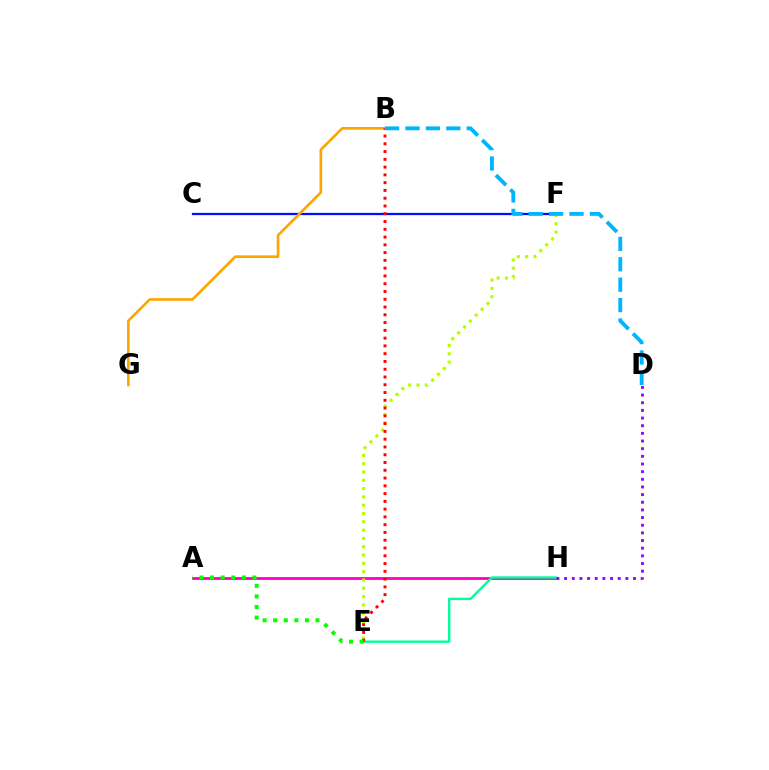{('C', 'F'): [{'color': '#0010ff', 'line_style': 'solid', 'thickness': 1.63}], ('A', 'H'): [{'color': '#ff00bd', 'line_style': 'solid', 'thickness': 2.0}], ('E', 'H'): [{'color': '#00ff9d', 'line_style': 'solid', 'thickness': 1.72}], ('D', 'H'): [{'color': '#9b00ff', 'line_style': 'dotted', 'thickness': 2.08}], ('B', 'G'): [{'color': '#ffa500', 'line_style': 'solid', 'thickness': 1.91}], ('E', 'F'): [{'color': '#b3ff00', 'line_style': 'dotted', 'thickness': 2.26}], ('B', 'E'): [{'color': '#ff0000', 'line_style': 'dotted', 'thickness': 2.11}], ('A', 'E'): [{'color': '#08ff00', 'line_style': 'dotted', 'thickness': 2.88}], ('B', 'D'): [{'color': '#00b5ff', 'line_style': 'dashed', 'thickness': 2.77}]}